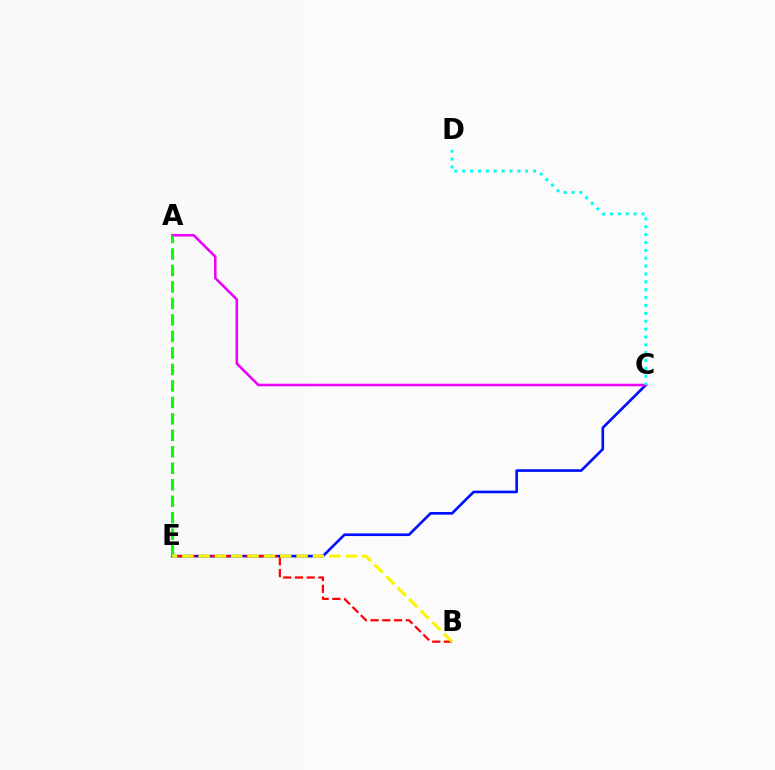{('C', 'E'): [{'color': '#0010ff', 'line_style': 'solid', 'thickness': 1.91}], ('A', 'C'): [{'color': '#ee00ff', 'line_style': 'solid', 'thickness': 1.86}], ('A', 'E'): [{'color': '#08ff00', 'line_style': 'dashed', 'thickness': 2.24}], ('C', 'D'): [{'color': '#00fff6', 'line_style': 'dotted', 'thickness': 2.14}], ('B', 'E'): [{'color': '#ff0000', 'line_style': 'dashed', 'thickness': 1.6}, {'color': '#fcf500', 'line_style': 'dashed', 'thickness': 2.22}]}